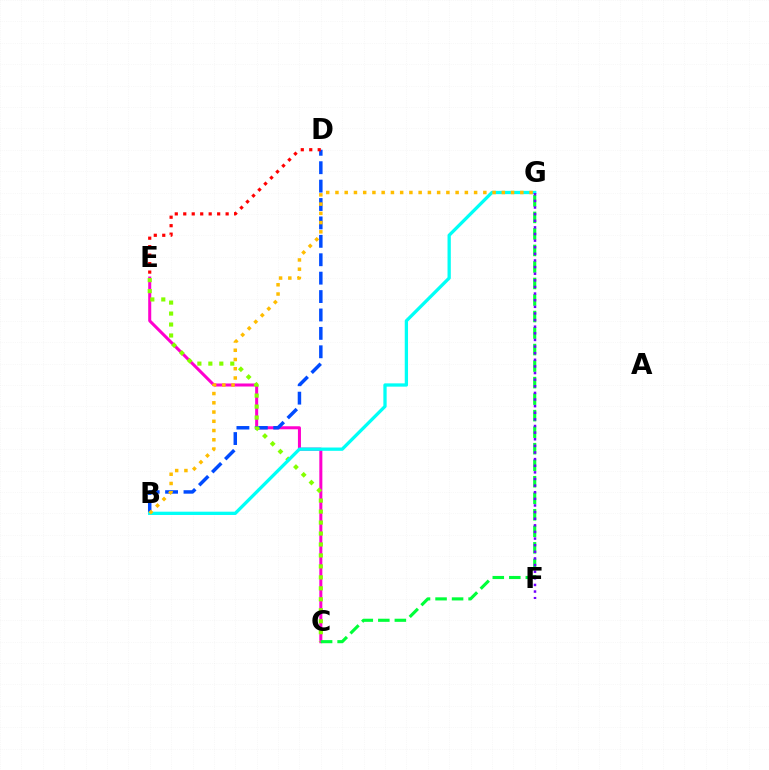{('C', 'E'): [{'color': '#ff00cf', 'line_style': 'solid', 'thickness': 2.18}, {'color': '#84ff00', 'line_style': 'dotted', 'thickness': 2.98}], ('B', 'D'): [{'color': '#004bff', 'line_style': 'dashed', 'thickness': 2.5}], ('D', 'E'): [{'color': '#ff0000', 'line_style': 'dotted', 'thickness': 2.3}], ('B', 'G'): [{'color': '#00fff6', 'line_style': 'solid', 'thickness': 2.37}, {'color': '#ffbd00', 'line_style': 'dotted', 'thickness': 2.51}], ('C', 'G'): [{'color': '#00ff39', 'line_style': 'dashed', 'thickness': 2.24}], ('F', 'G'): [{'color': '#7200ff', 'line_style': 'dotted', 'thickness': 1.8}]}